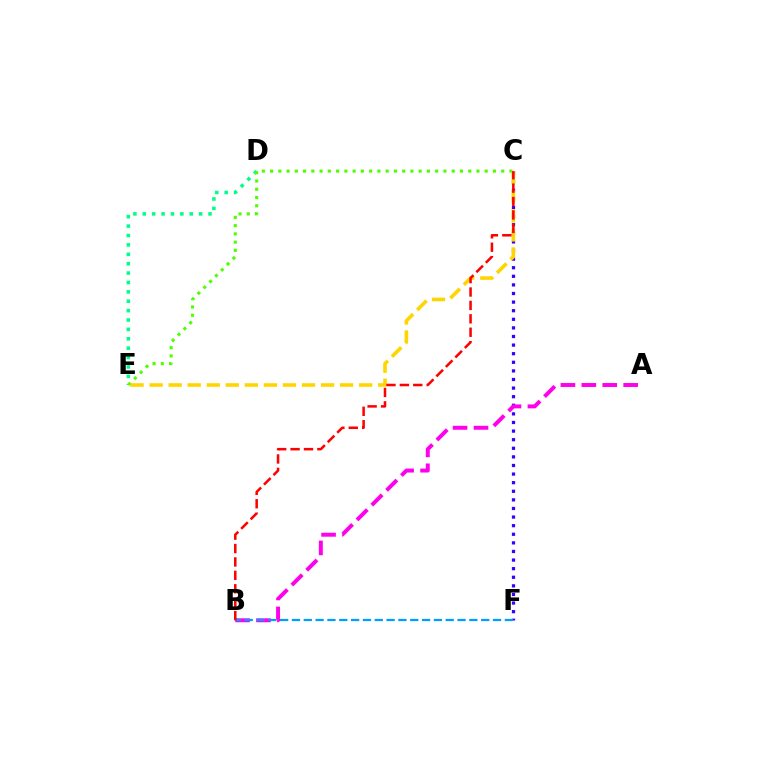{('C', 'F'): [{'color': '#3700ff', 'line_style': 'dotted', 'thickness': 2.34}], ('D', 'E'): [{'color': '#00ff86', 'line_style': 'dotted', 'thickness': 2.55}], ('C', 'E'): [{'color': '#4fff00', 'line_style': 'dotted', 'thickness': 2.24}, {'color': '#ffd500', 'line_style': 'dashed', 'thickness': 2.59}], ('A', 'B'): [{'color': '#ff00ed', 'line_style': 'dashed', 'thickness': 2.84}], ('B', 'F'): [{'color': '#009eff', 'line_style': 'dashed', 'thickness': 1.61}], ('B', 'C'): [{'color': '#ff0000', 'line_style': 'dashed', 'thickness': 1.82}]}